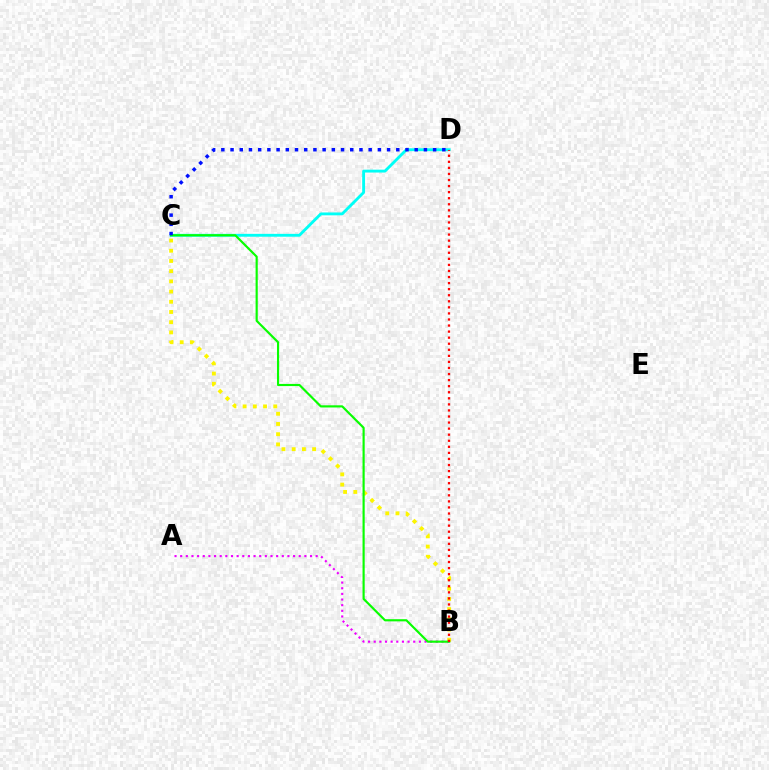{('A', 'B'): [{'color': '#ee00ff', 'line_style': 'dotted', 'thickness': 1.53}], ('C', 'D'): [{'color': '#00fff6', 'line_style': 'solid', 'thickness': 2.06}, {'color': '#0010ff', 'line_style': 'dotted', 'thickness': 2.5}], ('B', 'C'): [{'color': '#fcf500', 'line_style': 'dotted', 'thickness': 2.77}, {'color': '#08ff00', 'line_style': 'solid', 'thickness': 1.56}], ('B', 'D'): [{'color': '#ff0000', 'line_style': 'dotted', 'thickness': 1.65}]}